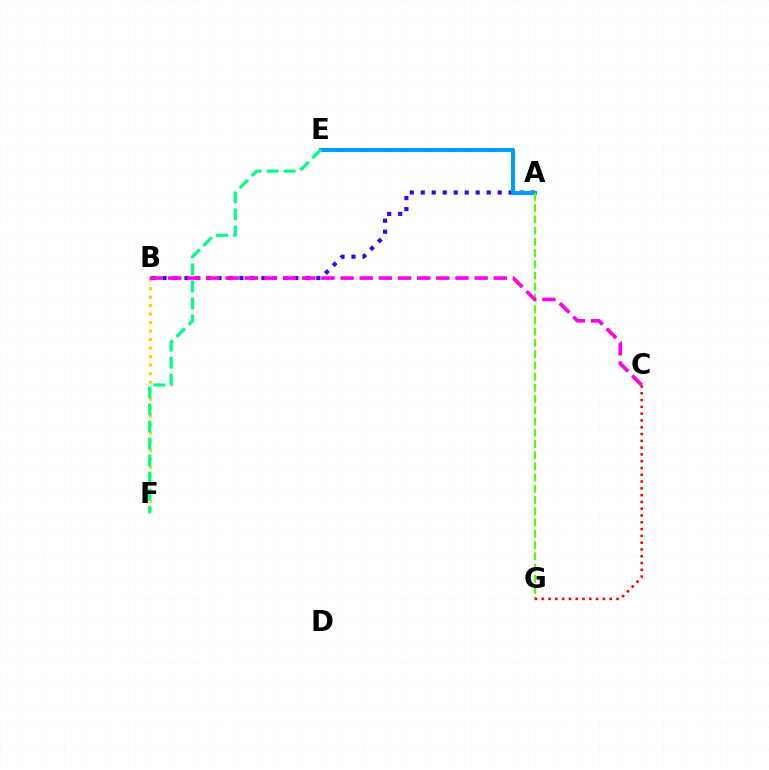{('A', 'B'): [{'color': '#3700ff', 'line_style': 'dotted', 'thickness': 2.99}], ('A', 'E'): [{'color': '#009eff', 'line_style': 'solid', 'thickness': 2.94}], ('A', 'G'): [{'color': '#4fff00', 'line_style': 'dashed', 'thickness': 1.53}], ('B', 'F'): [{'color': '#ffd500', 'line_style': 'dotted', 'thickness': 2.31}], ('C', 'G'): [{'color': '#ff0000', 'line_style': 'dotted', 'thickness': 1.84}], ('E', 'F'): [{'color': '#00ff86', 'line_style': 'dashed', 'thickness': 2.31}], ('B', 'C'): [{'color': '#ff00ed', 'line_style': 'dashed', 'thickness': 2.6}]}